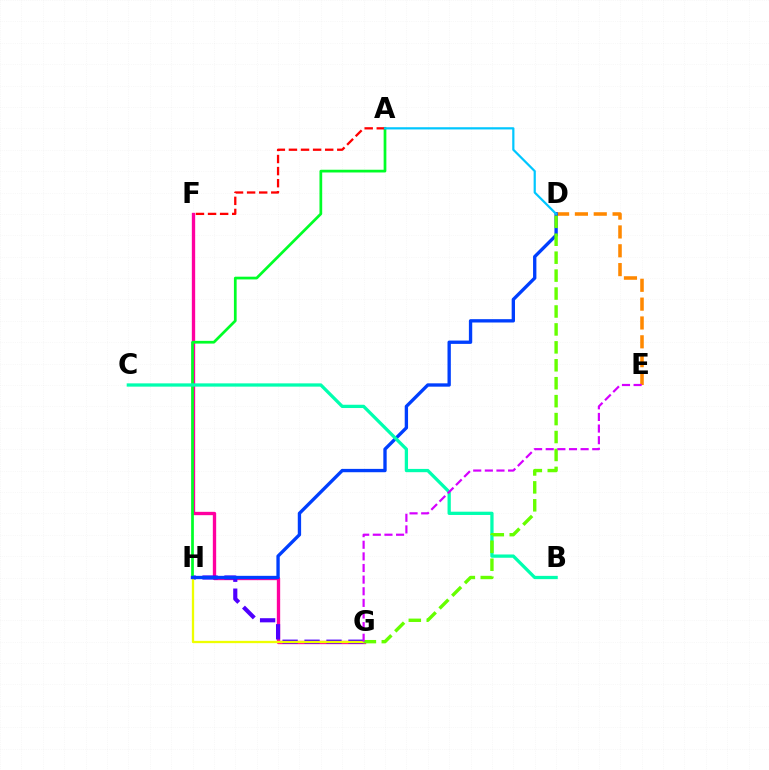{('F', 'G'): [{'color': '#ff00a0', 'line_style': 'solid', 'thickness': 2.4}], ('D', 'E'): [{'color': '#ff8800', 'line_style': 'dashed', 'thickness': 2.56}], ('G', 'H'): [{'color': '#4f00ff', 'line_style': 'dashed', 'thickness': 2.98}, {'color': '#eeff00', 'line_style': 'solid', 'thickness': 1.66}], ('A', 'H'): [{'color': '#00ff27', 'line_style': 'solid', 'thickness': 1.96}], ('A', 'F'): [{'color': '#ff0000', 'line_style': 'dashed', 'thickness': 1.64}], ('D', 'H'): [{'color': '#003fff', 'line_style': 'solid', 'thickness': 2.4}], ('B', 'C'): [{'color': '#00ffaf', 'line_style': 'solid', 'thickness': 2.36}], ('D', 'G'): [{'color': '#66ff00', 'line_style': 'dashed', 'thickness': 2.44}], ('E', 'G'): [{'color': '#d600ff', 'line_style': 'dashed', 'thickness': 1.58}], ('A', 'D'): [{'color': '#00c7ff', 'line_style': 'solid', 'thickness': 1.59}]}